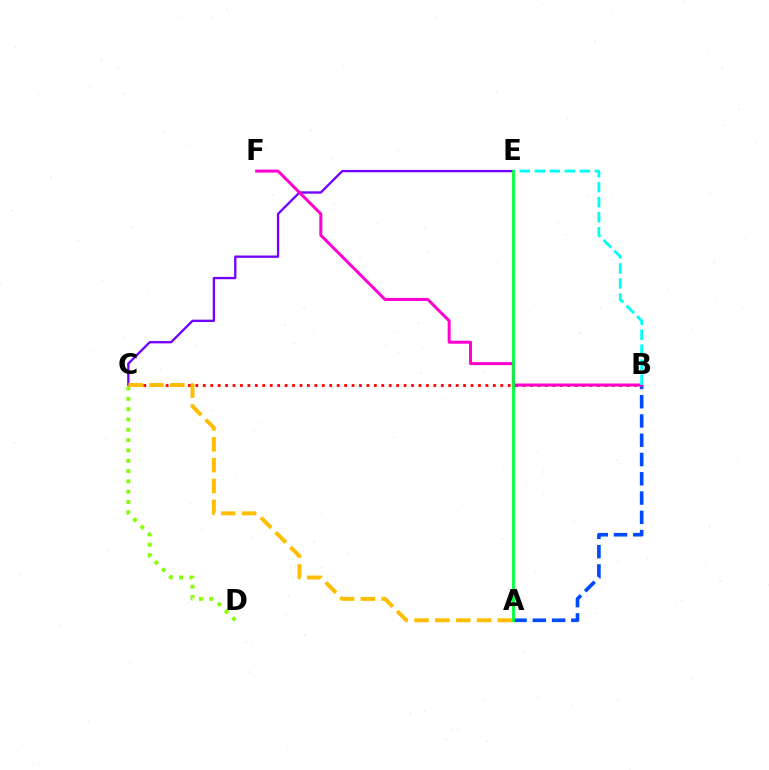{('B', 'C'): [{'color': '#ff0000', 'line_style': 'dotted', 'thickness': 2.02}], ('A', 'B'): [{'color': '#004bff', 'line_style': 'dashed', 'thickness': 2.62}], ('C', 'E'): [{'color': '#7200ff', 'line_style': 'solid', 'thickness': 1.67}], ('C', 'D'): [{'color': '#84ff00', 'line_style': 'dotted', 'thickness': 2.8}], ('B', 'F'): [{'color': '#ff00cf', 'line_style': 'solid', 'thickness': 2.15}], ('A', 'C'): [{'color': '#ffbd00', 'line_style': 'dashed', 'thickness': 2.83}], ('B', 'E'): [{'color': '#00fff6', 'line_style': 'dashed', 'thickness': 2.04}], ('A', 'E'): [{'color': '#00ff39', 'line_style': 'solid', 'thickness': 2.01}]}